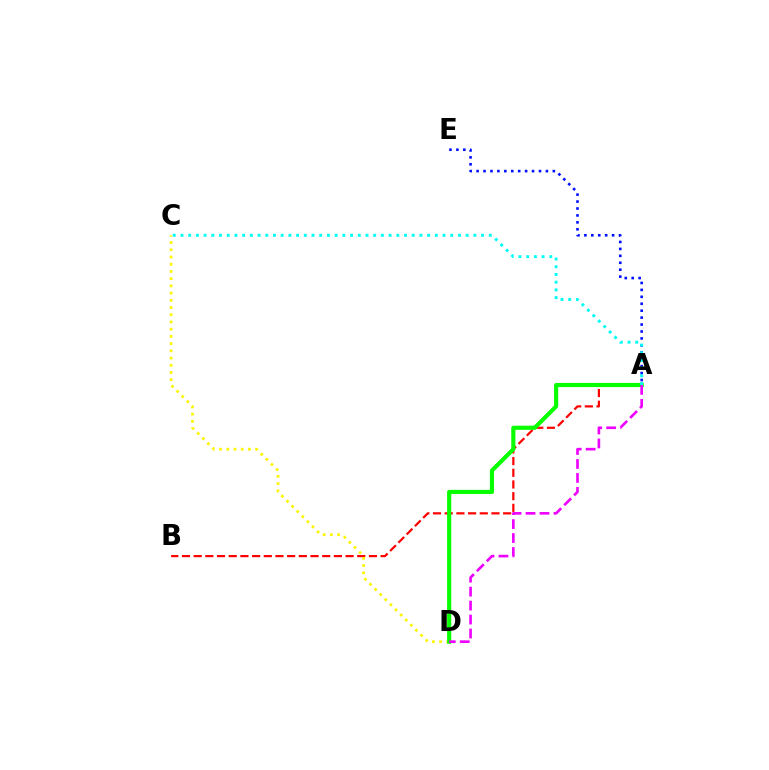{('A', 'B'): [{'color': '#ff0000', 'line_style': 'dashed', 'thickness': 1.59}], ('C', 'D'): [{'color': '#fcf500', 'line_style': 'dotted', 'thickness': 1.96}], ('A', 'E'): [{'color': '#0010ff', 'line_style': 'dotted', 'thickness': 1.88}], ('A', 'D'): [{'color': '#08ff00', 'line_style': 'solid', 'thickness': 2.99}, {'color': '#ee00ff', 'line_style': 'dashed', 'thickness': 1.9}], ('A', 'C'): [{'color': '#00fff6', 'line_style': 'dotted', 'thickness': 2.09}]}